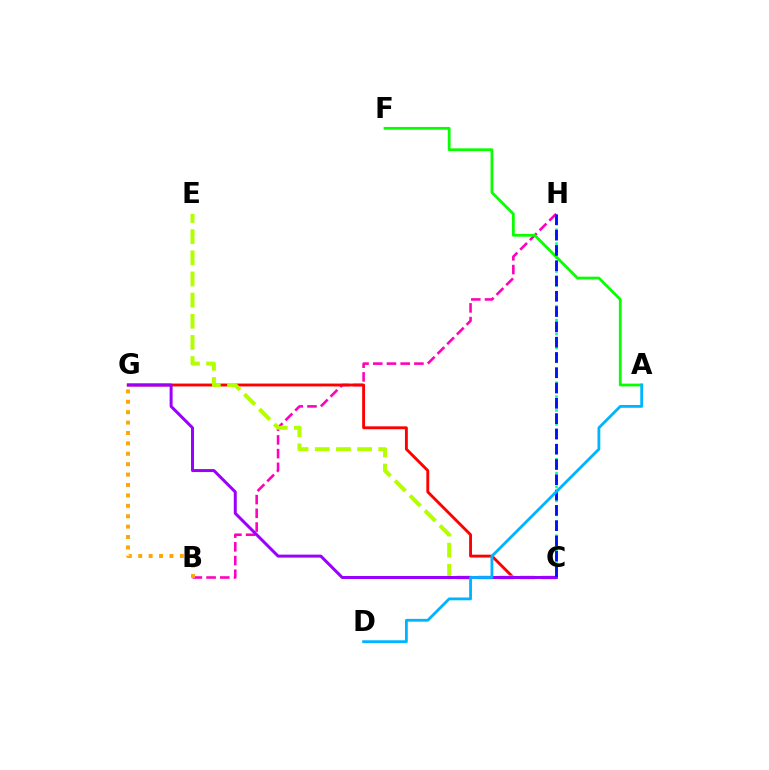{('C', 'H'): [{'color': '#00ff9d', 'line_style': 'dotted', 'thickness': 1.89}, {'color': '#0010ff', 'line_style': 'dashed', 'thickness': 2.08}], ('B', 'H'): [{'color': '#ff00bd', 'line_style': 'dashed', 'thickness': 1.86}], ('C', 'G'): [{'color': '#ff0000', 'line_style': 'solid', 'thickness': 2.07}, {'color': '#9b00ff', 'line_style': 'solid', 'thickness': 2.15}], ('C', 'E'): [{'color': '#b3ff00', 'line_style': 'dashed', 'thickness': 2.87}], ('A', 'F'): [{'color': '#08ff00', 'line_style': 'solid', 'thickness': 2.0}], ('B', 'G'): [{'color': '#ffa500', 'line_style': 'dotted', 'thickness': 2.83}], ('A', 'D'): [{'color': '#00b5ff', 'line_style': 'solid', 'thickness': 2.03}]}